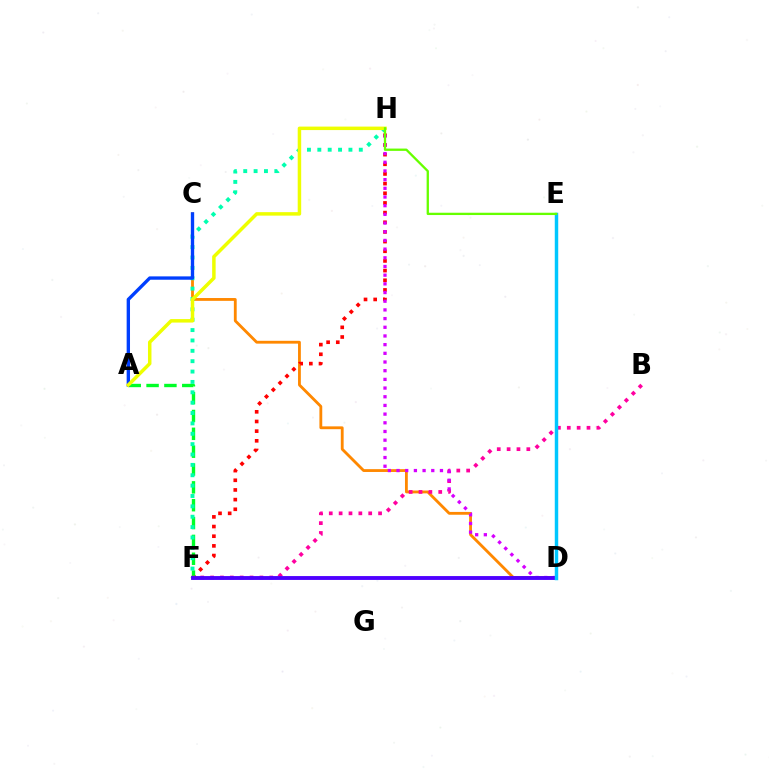{('C', 'D'): [{'color': '#ff8800', 'line_style': 'solid', 'thickness': 2.03}], ('F', 'H'): [{'color': '#ff0000', 'line_style': 'dotted', 'thickness': 2.63}, {'color': '#00ffaf', 'line_style': 'dotted', 'thickness': 2.82}], ('A', 'F'): [{'color': '#00ff27', 'line_style': 'dashed', 'thickness': 2.42}], ('B', 'F'): [{'color': '#ff00a0', 'line_style': 'dotted', 'thickness': 2.68}], ('D', 'H'): [{'color': '#d600ff', 'line_style': 'dotted', 'thickness': 2.36}], ('A', 'C'): [{'color': '#003fff', 'line_style': 'solid', 'thickness': 2.41}], ('A', 'H'): [{'color': '#eeff00', 'line_style': 'solid', 'thickness': 2.51}], ('D', 'F'): [{'color': '#4f00ff', 'line_style': 'solid', 'thickness': 2.78}], ('D', 'E'): [{'color': '#00c7ff', 'line_style': 'solid', 'thickness': 2.49}], ('E', 'H'): [{'color': '#66ff00', 'line_style': 'solid', 'thickness': 1.66}]}